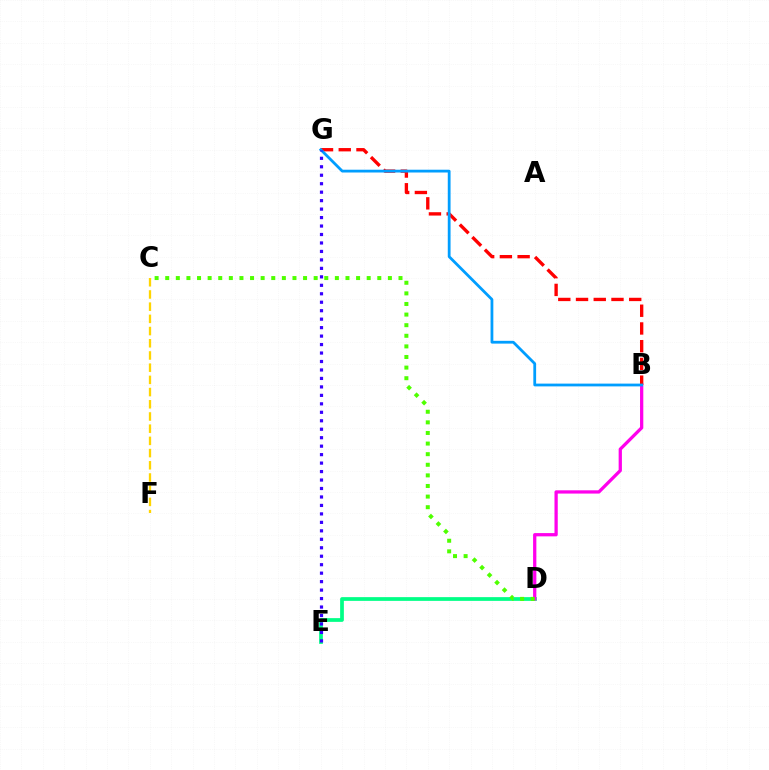{('C', 'F'): [{'color': '#ffd500', 'line_style': 'dashed', 'thickness': 1.66}], ('D', 'E'): [{'color': '#00ff86', 'line_style': 'solid', 'thickness': 2.69}], ('B', 'D'): [{'color': '#ff00ed', 'line_style': 'solid', 'thickness': 2.35}], ('B', 'G'): [{'color': '#ff0000', 'line_style': 'dashed', 'thickness': 2.41}, {'color': '#009eff', 'line_style': 'solid', 'thickness': 2.0}], ('C', 'D'): [{'color': '#4fff00', 'line_style': 'dotted', 'thickness': 2.88}], ('E', 'G'): [{'color': '#3700ff', 'line_style': 'dotted', 'thickness': 2.3}]}